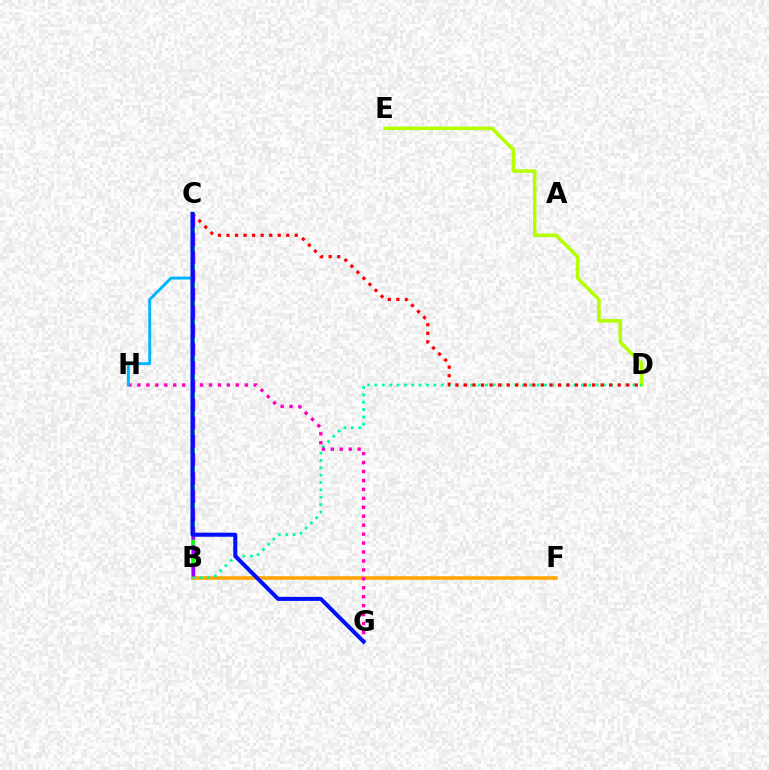{('B', 'C'): [{'color': '#08ff00', 'line_style': 'solid', 'thickness': 2.65}, {'color': '#9b00ff', 'line_style': 'dashed', 'thickness': 2.5}], ('D', 'E'): [{'color': '#b3ff00', 'line_style': 'solid', 'thickness': 2.55}], ('B', 'F'): [{'color': '#ffa500', 'line_style': 'solid', 'thickness': 2.58}], ('B', 'D'): [{'color': '#00ff9d', 'line_style': 'dotted', 'thickness': 2.0}], ('G', 'H'): [{'color': '#ff00bd', 'line_style': 'dotted', 'thickness': 2.43}], ('C', 'D'): [{'color': '#ff0000', 'line_style': 'dotted', 'thickness': 2.32}], ('C', 'H'): [{'color': '#00b5ff', 'line_style': 'solid', 'thickness': 2.1}], ('C', 'G'): [{'color': '#0010ff', 'line_style': 'solid', 'thickness': 2.9}]}